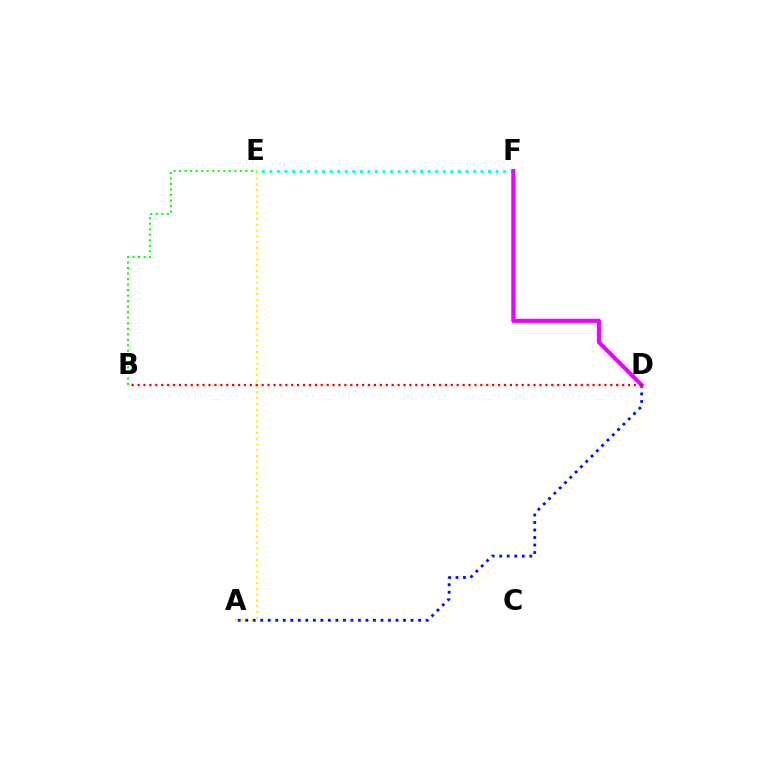{('A', 'E'): [{'color': '#fcf500', 'line_style': 'dotted', 'thickness': 1.57}], ('A', 'D'): [{'color': '#0010ff', 'line_style': 'dotted', 'thickness': 2.04}], ('E', 'F'): [{'color': '#00fff6', 'line_style': 'dotted', 'thickness': 2.05}], ('B', 'E'): [{'color': '#08ff00', 'line_style': 'dotted', 'thickness': 1.5}], ('D', 'F'): [{'color': '#ee00ff', 'line_style': 'solid', 'thickness': 2.95}], ('B', 'D'): [{'color': '#ff0000', 'line_style': 'dotted', 'thickness': 1.61}]}